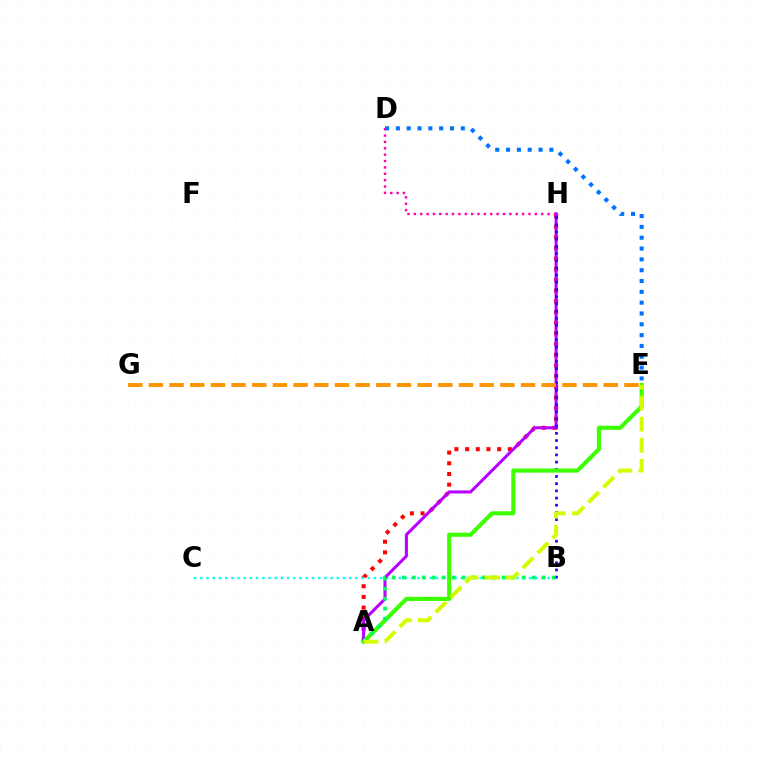{('A', 'H'): [{'color': '#ff0000', 'line_style': 'dotted', 'thickness': 2.9}, {'color': '#b900ff', 'line_style': 'solid', 'thickness': 2.2}], ('B', 'C'): [{'color': '#00fff6', 'line_style': 'dotted', 'thickness': 1.69}], ('B', 'H'): [{'color': '#2500ff', 'line_style': 'dotted', 'thickness': 1.95}], ('A', 'E'): [{'color': '#3dff00', 'line_style': 'solid', 'thickness': 2.96}, {'color': '#d1ff00', 'line_style': 'dashed', 'thickness': 2.86}], ('D', 'H'): [{'color': '#ff00ac', 'line_style': 'dotted', 'thickness': 1.73}], ('A', 'B'): [{'color': '#00ff5c', 'line_style': 'dotted', 'thickness': 2.71}], ('E', 'G'): [{'color': '#ff9400', 'line_style': 'dashed', 'thickness': 2.81}], ('D', 'E'): [{'color': '#0074ff', 'line_style': 'dotted', 'thickness': 2.94}]}